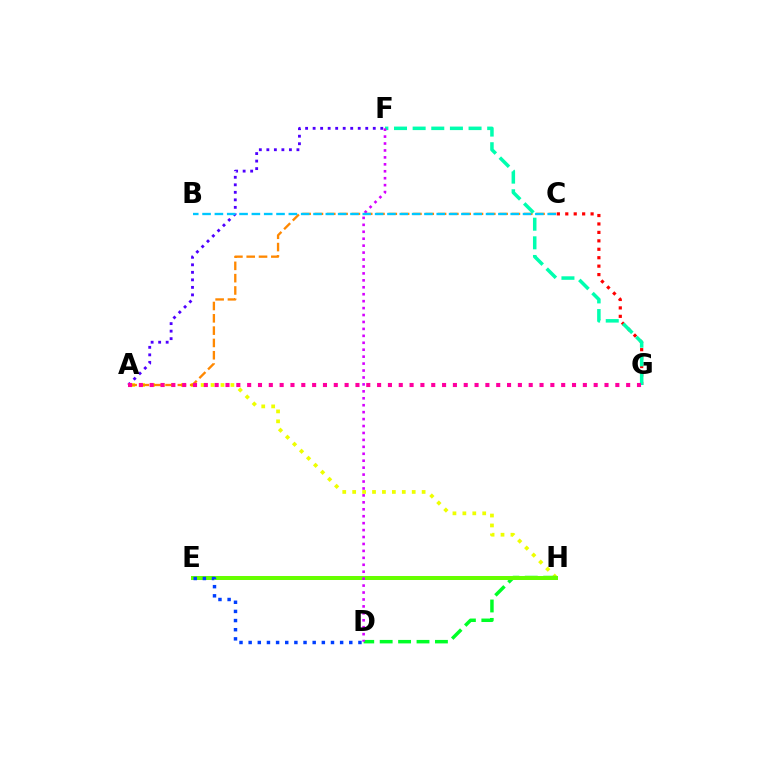{('A', 'H'): [{'color': '#eeff00', 'line_style': 'dotted', 'thickness': 2.7}], ('A', 'C'): [{'color': '#ff8800', 'line_style': 'dashed', 'thickness': 1.67}], ('D', 'H'): [{'color': '#00ff27', 'line_style': 'dashed', 'thickness': 2.5}], ('E', 'H'): [{'color': '#66ff00', 'line_style': 'solid', 'thickness': 2.87}], ('C', 'G'): [{'color': '#ff0000', 'line_style': 'dotted', 'thickness': 2.29}], ('A', 'F'): [{'color': '#4f00ff', 'line_style': 'dotted', 'thickness': 2.04}], ('F', 'G'): [{'color': '#00ffaf', 'line_style': 'dashed', 'thickness': 2.53}], ('D', 'F'): [{'color': '#d600ff', 'line_style': 'dotted', 'thickness': 1.88}], ('A', 'G'): [{'color': '#ff00a0', 'line_style': 'dotted', 'thickness': 2.94}], ('B', 'C'): [{'color': '#00c7ff', 'line_style': 'dashed', 'thickness': 1.67}], ('D', 'E'): [{'color': '#003fff', 'line_style': 'dotted', 'thickness': 2.49}]}